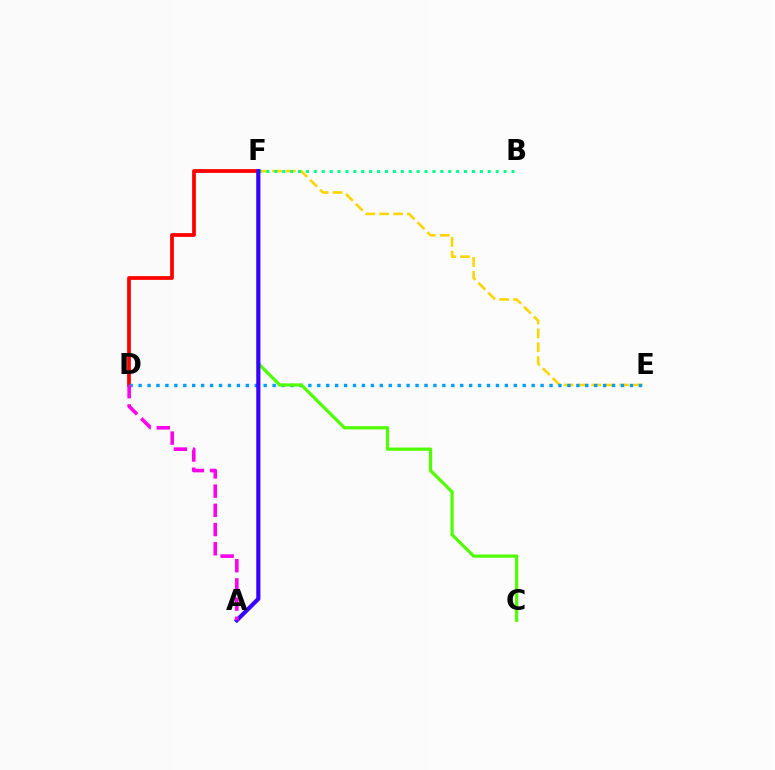{('E', 'F'): [{'color': '#ffd500', 'line_style': 'dashed', 'thickness': 1.88}], ('B', 'F'): [{'color': '#00ff86', 'line_style': 'dotted', 'thickness': 2.15}], ('D', 'F'): [{'color': '#ff0000', 'line_style': 'solid', 'thickness': 2.71}], ('D', 'E'): [{'color': '#009eff', 'line_style': 'dotted', 'thickness': 2.43}], ('C', 'F'): [{'color': '#4fff00', 'line_style': 'solid', 'thickness': 2.31}], ('A', 'F'): [{'color': '#3700ff', 'line_style': 'solid', 'thickness': 2.98}], ('A', 'D'): [{'color': '#ff00ed', 'line_style': 'dashed', 'thickness': 2.61}]}